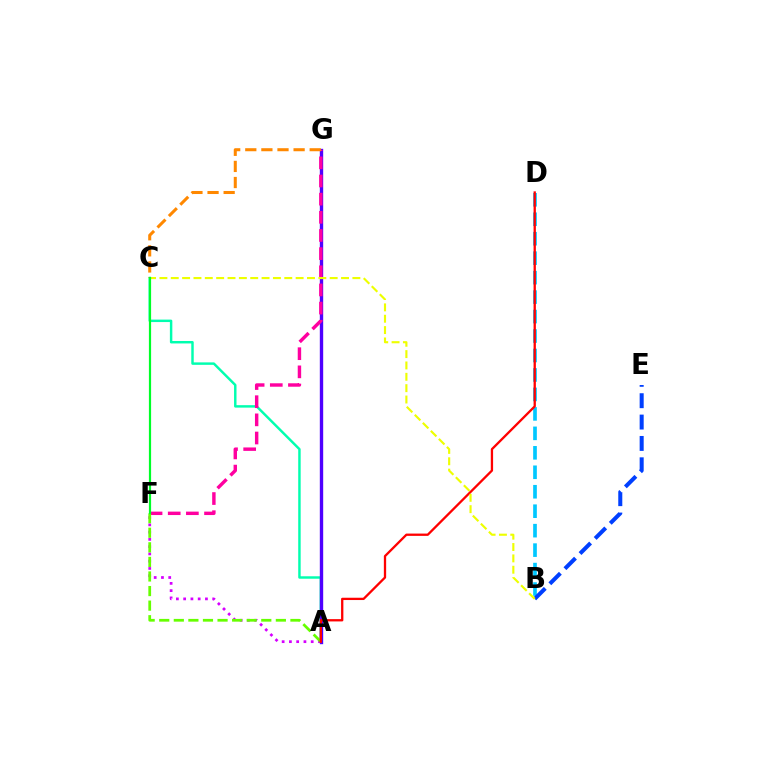{('A', 'C'): [{'color': '#00ffaf', 'line_style': 'solid', 'thickness': 1.77}], ('A', 'G'): [{'color': '#4f00ff', 'line_style': 'solid', 'thickness': 2.42}], ('A', 'F'): [{'color': '#d600ff', 'line_style': 'dotted', 'thickness': 1.97}, {'color': '#66ff00', 'line_style': 'dashed', 'thickness': 1.98}], ('F', 'G'): [{'color': '#ff00a0', 'line_style': 'dashed', 'thickness': 2.47}], ('B', 'D'): [{'color': '#00c7ff', 'line_style': 'dashed', 'thickness': 2.64}], ('C', 'G'): [{'color': '#ff8800', 'line_style': 'dashed', 'thickness': 2.19}], ('B', 'E'): [{'color': '#003fff', 'line_style': 'dashed', 'thickness': 2.9}], ('A', 'D'): [{'color': '#ff0000', 'line_style': 'solid', 'thickness': 1.66}], ('B', 'C'): [{'color': '#eeff00', 'line_style': 'dashed', 'thickness': 1.54}], ('C', 'F'): [{'color': '#00ff27', 'line_style': 'solid', 'thickness': 1.59}]}